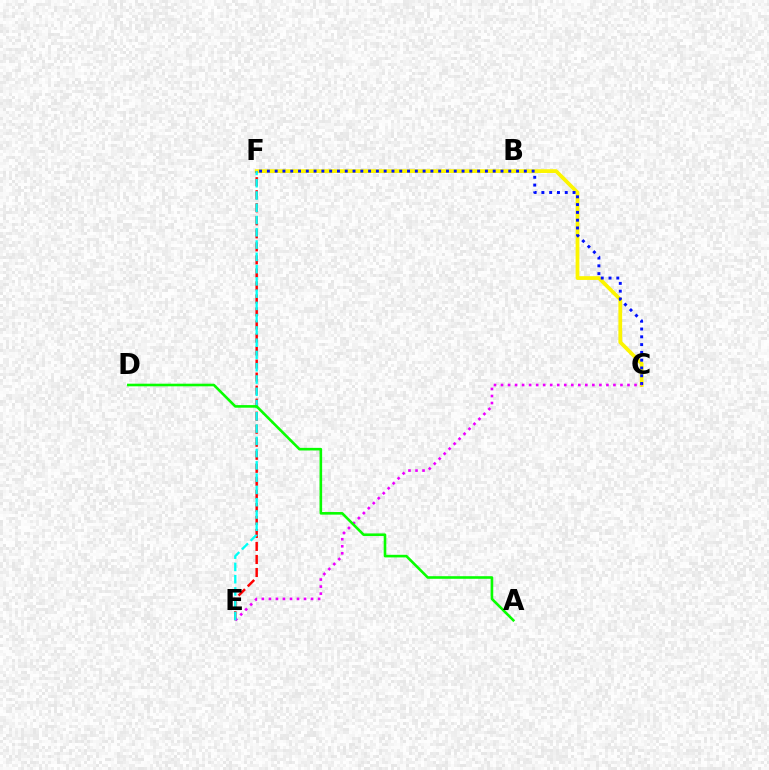{('C', 'F'): [{'color': '#fcf500', 'line_style': 'solid', 'thickness': 2.71}, {'color': '#0010ff', 'line_style': 'dotted', 'thickness': 2.12}], ('E', 'F'): [{'color': '#ff0000', 'line_style': 'dashed', 'thickness': 1.77}, {'color': '#00fff6', 'line_style': 'dashed', 'thickness': 1.67}], ('C', 'E'): [{'color': '#ee00ff', 'line_style': 'dotted', 'thickness': 1.91}], ('A', 'D'): [{'color': '#08ff00', 'line_style': 'solid', 'thickness': 1.88}]}